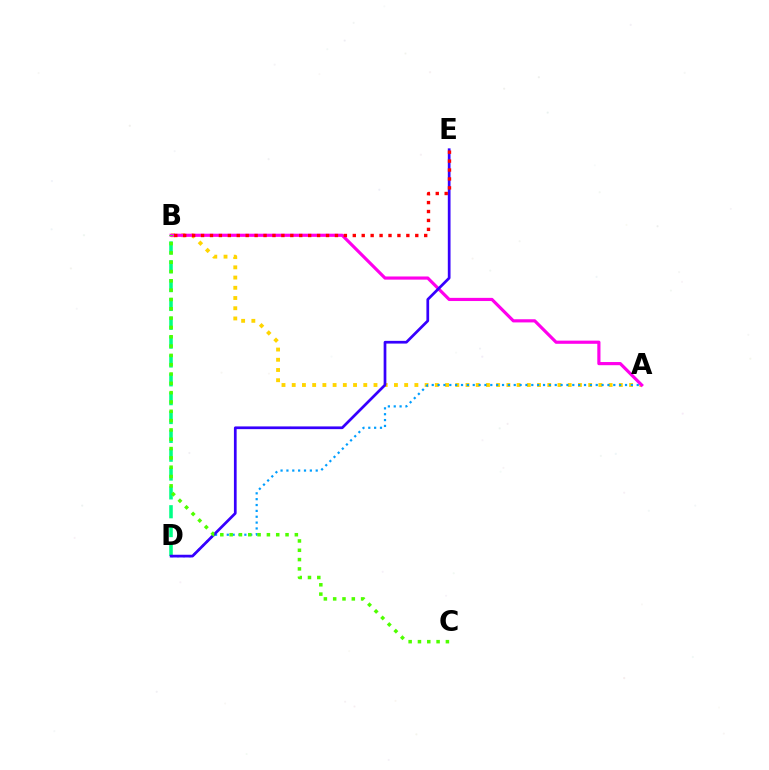{('A', 'B'): [{'color': '#ffd500', 'line_style': 'dotted', 'thickness': 2.78}, {'color': '#ff00ed', 'line_style': 'solid', 'thickness': 2.28}], ('A', 'D'): [{'color': '#009eff', 'line_style': 'dotted', 'thickness': 1.59}], ('B', 'D'): [{'color': '#00ff86', 'line_style': 'dashed', 'thickness': 2.56}], ('D', 'E'): [{'color': '#3700ff', 'line_style': 'solid', 'thickness': 1.96}], ('B', 'C'): [{'color': '#4fff00', 'line_style': 'dotted', 'thickness': 2.53}], ('B', 'E'): [{'color': '#ff0000', 'line_style': 'dotted', 'thickness': 2.43}]}